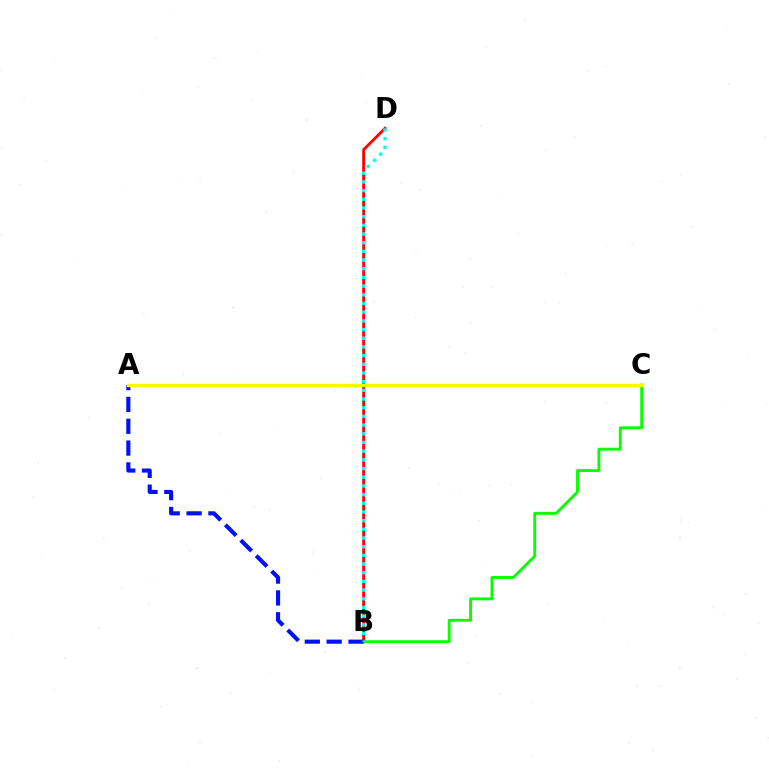{('B', 'D'): [{'color': '#ff0000', 'line_style': 'solid', 'thickness': 2.02}, {'color': '#00fff6', 'line_style': 'dotted', 'thickness': 2.36}], ('B', 'C'): [{'color': '#08ff00', 'line_style': 'solid', 'thickness': 2.06}], ('A', 'B'): [{'color': '#0010ff', 'line_style': 'dashed', 'thickness': 2.97}], ('A', 'C'): [{'color': '#ee00ff', 'line_style': 'solid', 'thickness': 1.93}, {'color': '#fcf500', 'line_style': 'solid', 'thickness': 2.42}]}